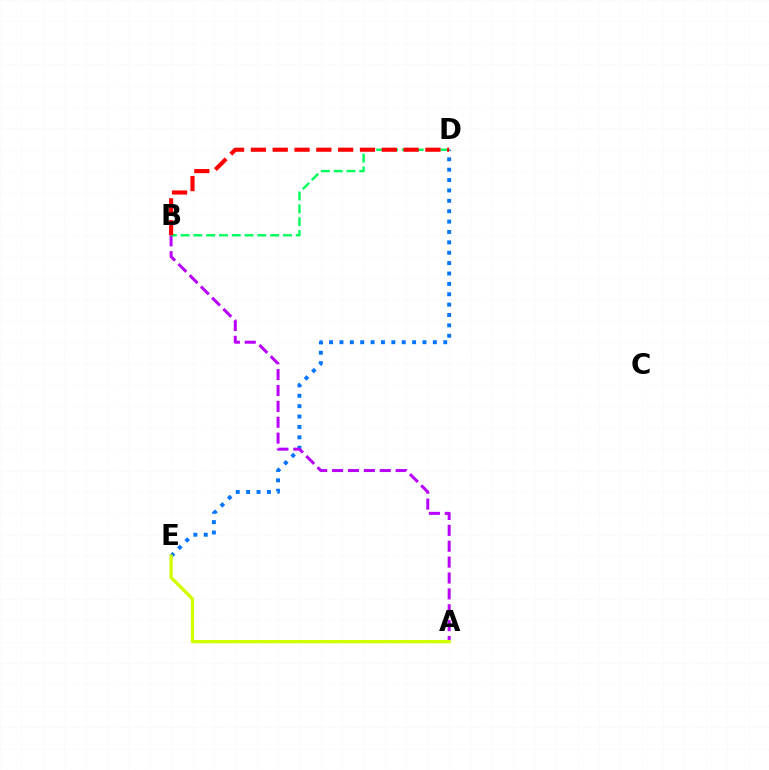{('D', 'E'): [{'color': '#0074ff', 'line_style': 'dotted', 'thickness': 2.82}], ('A', 'B'): [{'color': '#b900ff', 'line_style': 'dashed', 'thickness': 2.16}], ('A', 'E'): [{'color': '#d1ff00', 'line_style': 'solid', 'thickness': 2.38}], ('B', 'D'): [{'color': '#00ff5c', 'line_style': 'dashed', 'thickness': 1.74}, {'color': '#ff0000', 'line_style': 'dashed', 'thickness': 2.96}]}